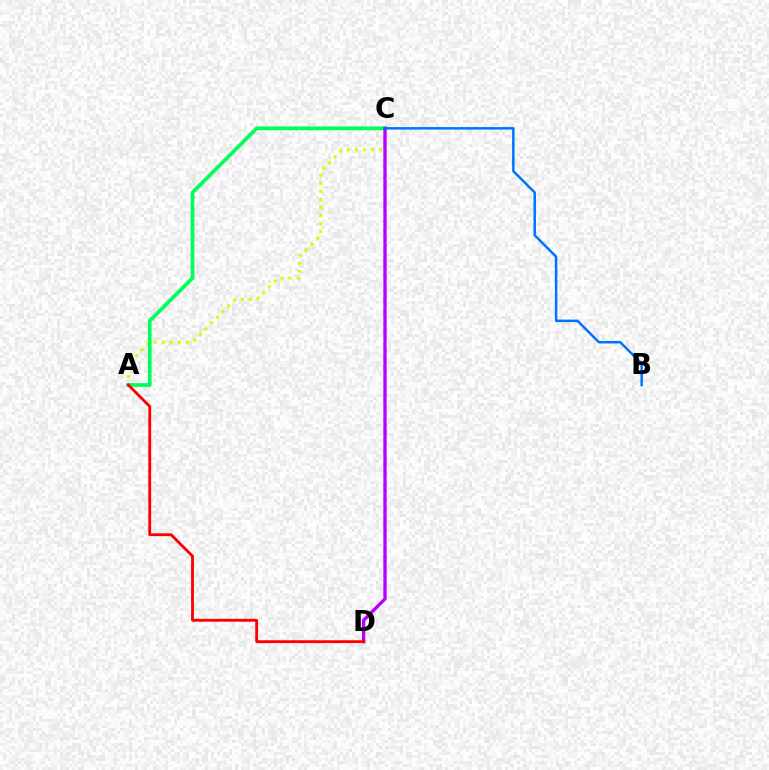{('A', 'C'): [{'color': '#d1ff00', 'line_style': 'dotted', 'thickness': 2.19}, {'color': '#00ff5c', 'line_style': 'solid', 'thickness': 2.7}], ('C', 'D'): [{'color': '#b900ff', 'line_style': 'solid', 'thickness': 2.39}], ('B', 'C'): [{'color': '#0074ff', 'line_style': 'solid', 'thickness': 1.79}], ('A', 'D'): [{'color': '#ff0000', 'line_style': 'solid', 'thickness': 2.04}]}